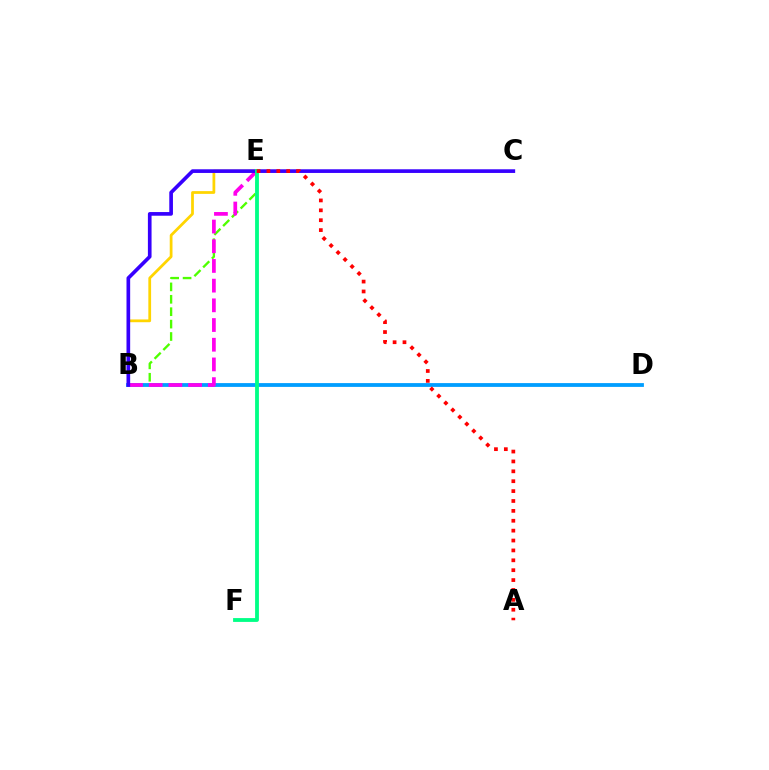{('B', 'E'): [{'color': '#4fff00', 'line_style': 'dashed', 'thickness': 1.68}, {'color': '#ffd500', 'line_style': 'solid', 'thickness': 1.99}, {'color': '#ff00ed', 'line_style': 'dashed', 'thickness': 2.68}], ('B', 'D'): [{'color': '#009eff', 'line_style': 'solid', 'thickness': 2.73}], ('B', 'C'): [{'color': '#3700ff', 'line_style': 'solid', 'thickness': 2.64}], ('E', 'F'): [{'color': '#00ff86', 'line_style': 'solid', 'thickness': 2.75}], ('A', 'E'): [{'color': '#ff0000', 'line_style': 'dotted', 'thickness': 2.69}]}